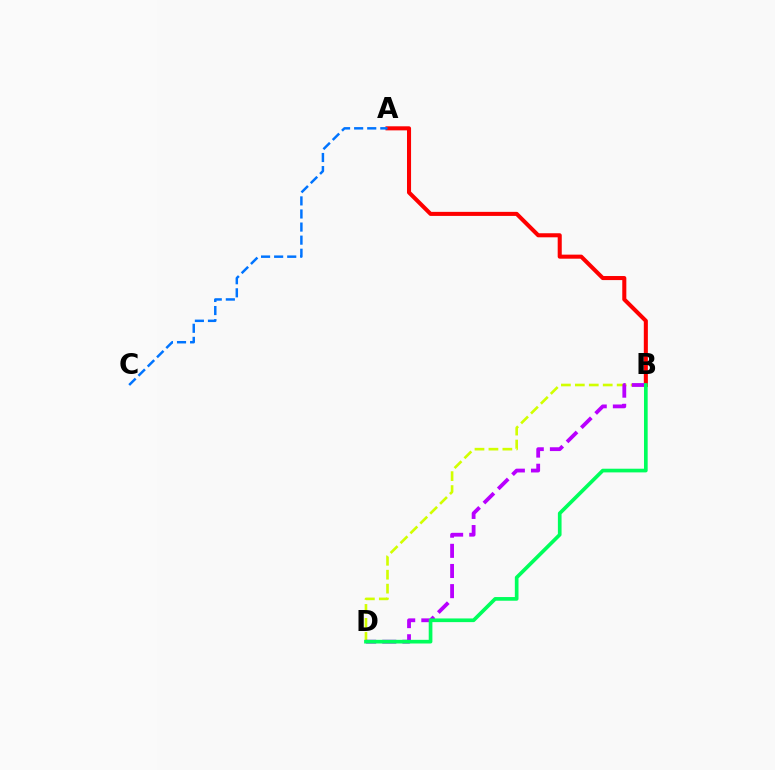{('A', 'B'): [{'color': '#ff0000', 'line_style': 'solid', 'thickness': 2.92}], ('B', 'D'): [{'color': '#d1ff00', 'line_style': 'dashed', 'thickness': 1.89}, {'color': '#b900ff', 'line_style': 'dashed', 'thickness': 2.74}, {'color': '#00ff5c', 'line_style': 'solid', 'thickness': 2.65}], ('A', 'C'): [{'color': '#0074ff', 'line_style': 'dashed', 'thickness': 1.78}]}